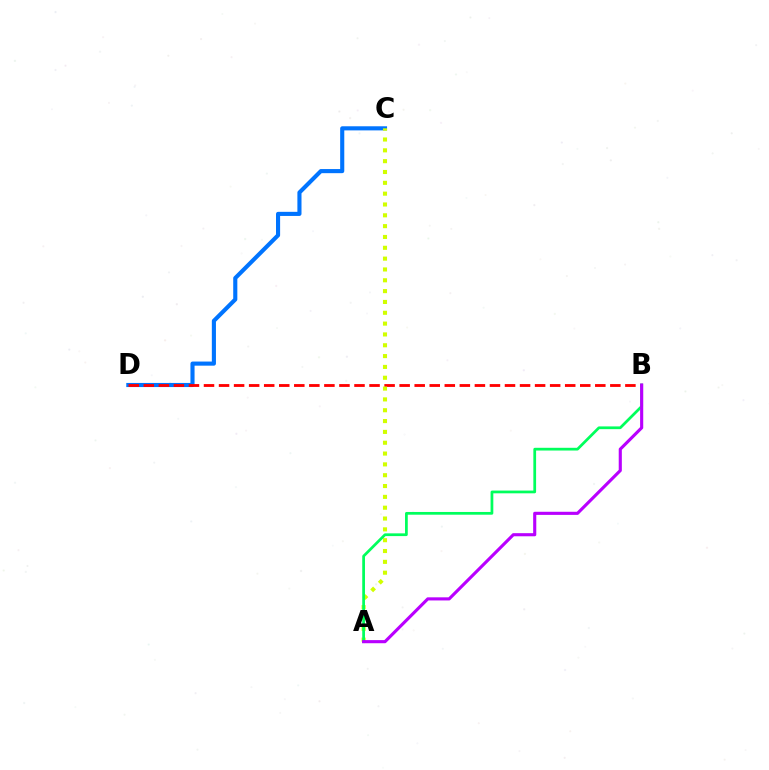{('C', 'D'): [{'color': '#0074ff', 'line_style': 'solid', 'thickness': 2.96}], ('B', 'D'): [{'color': '#ff0000', 'line_style': 'dashed', 'thickness': 2.04}], ('A', 'C'): [{'color': '#d1ff00', 'line_style': 'dotted', 'thickness': 2.94}], ('A', 'B'): [{'color': '#00ff5c', 'line_style': 'solid', 'thickness': 1.97}, {'color': '#b900ff', 'line_style': 'solid', 'thickness': 2.25}]}